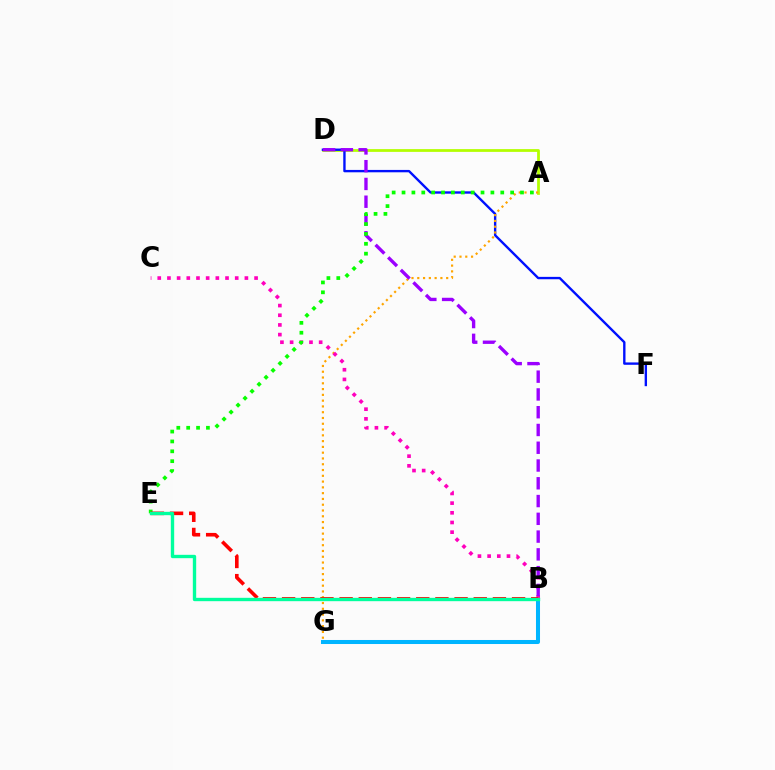{('A', 'D'): [{'color': '#b3ff00', 'line_style': 'solid', 'thickness': 1.99}], ('B', 'G'): [{'color': '#00b5ff', 'line_style': 'solid', 'thickness': 2.9}], ('D', 'F'): [{'color': '#0010ff', 'line_style': 'solid', 'thickness': 1.71}], ('A', 'G'): [{'color': '#ffa500', 'line_style': 'dotted', 'thickness': 1.57}], ('B', 'C'): [{'color': '#ff00bd', 'line_style': 'dotted', 'thickness': 2.63}], ('B', 'D'): [{'color': '#9b00ff', 'line_style': 'dashed', 'thickness': 2.41}], ('A', 'E'): [{'color': '#08ff00', 'line_style': 'dotted', 'thickness': 2.68}], ('B', 'E'): [{'color': '#ff0000', 'line_style': 'dashed', 'thickness': 2.6}, {'color': '#00ff9d', 'line_style': 'solid', 'thickness': 2.41}]}